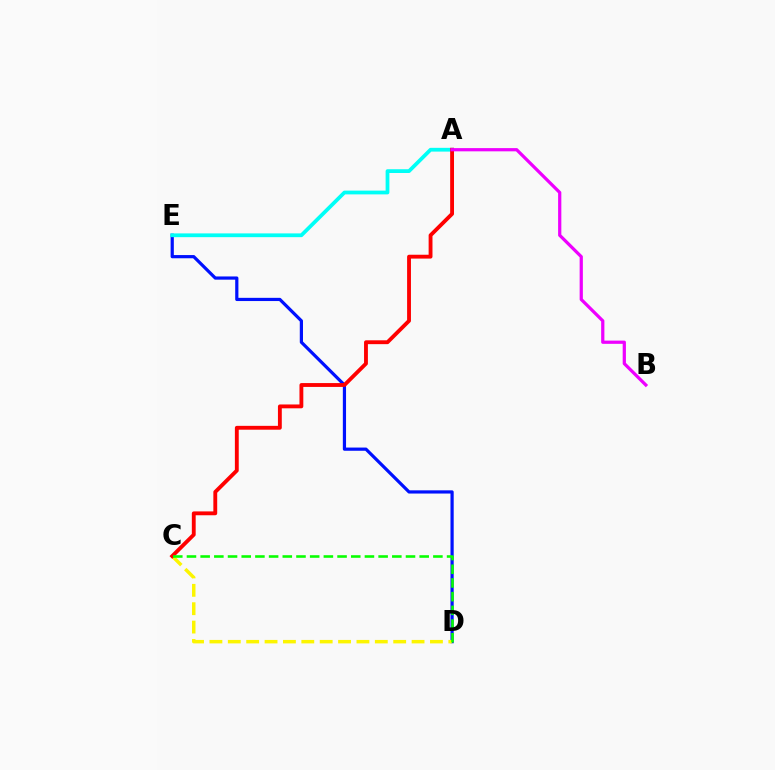{('D', 'E'): [{'color': '#0010ff', 'line_style': 'solid', 'thickness': 2.31}], ('A', 'E'): [{'color': '#00fff6', 'line_style': 'solid', 'thickness': 2.71}], ('C', 'D'): [{'color': '#fcf500', 'line_style': 'dashed', 'thickness': 2.5}, {'color': '#08ff00', 'line_style': 'dashed', 'thickness': 1.86}], ('A', 'C'): [{'color': '#ff0000', 'line_style': 'solid', 'thickness': 2.77}], ('A', 'B'): [{'color': '#ee00ff', 'line_style': 'solid', 'thickness': 2.32}]}